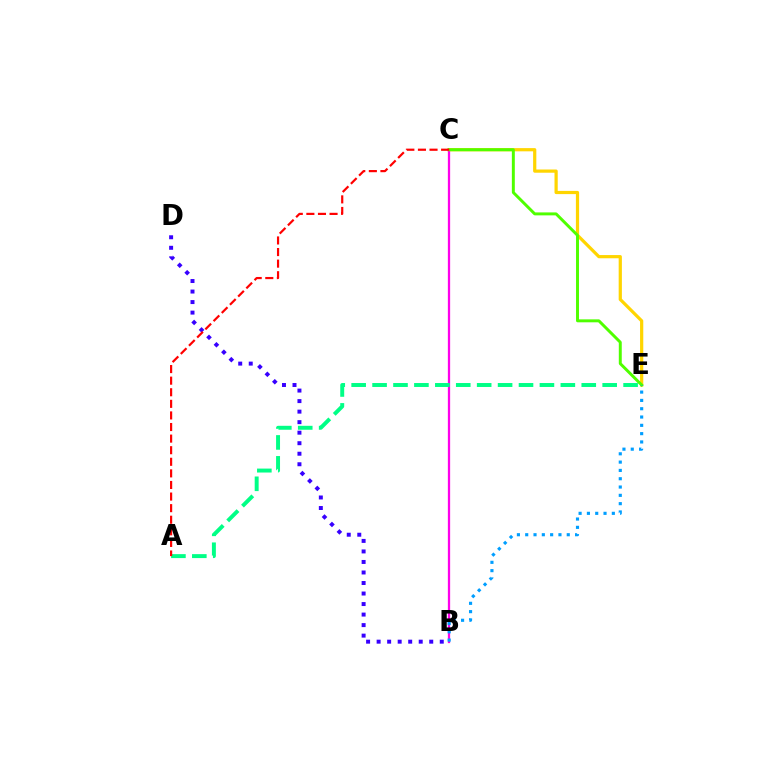{('C', 'E'): [{'color': '#ffd500', 'line_style': 'solid', 'thickness': 2.31}, {'color': '#4fff00', 'line_style': 'solid', 'thickness': 2.13}], ('B', 'C'): [{'color': '#ff00ed', 'line_style': 'solid', 'thickness': 1.64}], ('A', 'E'): [{'color': '#00ff86', 'line_style': 'dashed', 'thickness': 2.84}], ('B', 'D'): [{'color': '#3700ff', 'line_style': 'dotted', 'thickness': 2.86}], ('B', 'E'): [{'color': '#009eff', 'line_style': 'dotted', 'thickness': 2.26}], ('A', 'C'): [{'color': '#ff0000', 'line_style': 'dashed', 'thickness': 1.57}]}